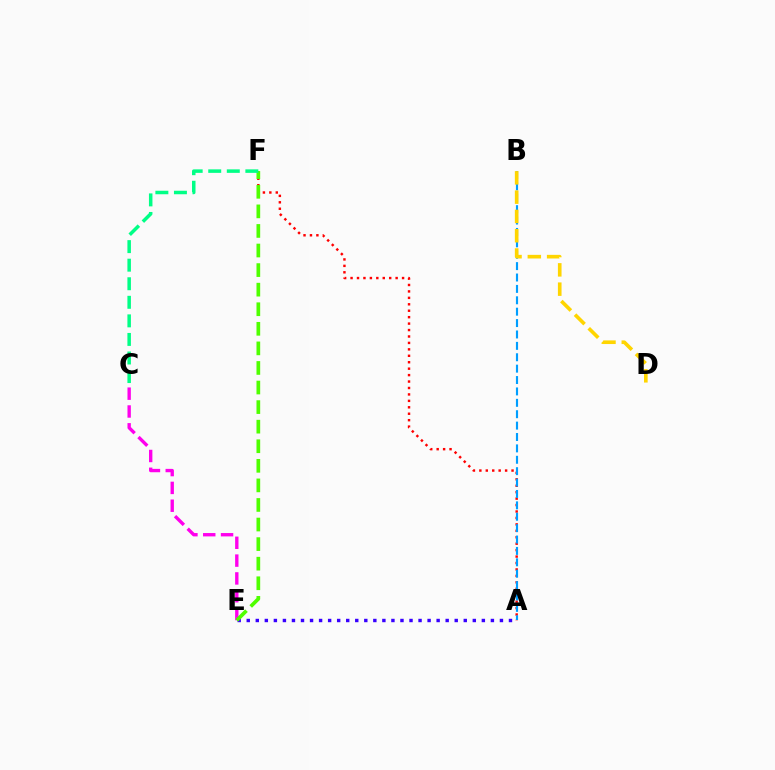{('A', 'F'): [{'color': '#ff0000', 'line_style': 'dotted', 'thickness': 1.75}], ('A', 'B'): [{'color': '#009eff', 'line_style': 'dashed', 'thickness': 1.55}], ('B', 'D'): [{'color': '#ffd500', 'line_style': 'dashed', 'thickness': 2.62}], ('A', 'E'): [{'color': '#3700ff', 'line_style': 'dotted', 'thickness': 2.46}], ('C', 'E'): [{'color': '#ff00ed', 'line_style': 'dashed', 'thickness': 2.42}], ('E', 'F'): [{'color': '#4fff00', 'line_style': 'dashed', 'thickness': 2.66}], ('C', 'F'): [{'color': '#00ff86', 'line_style': 'dashed', 'thickness': 2.52}]}